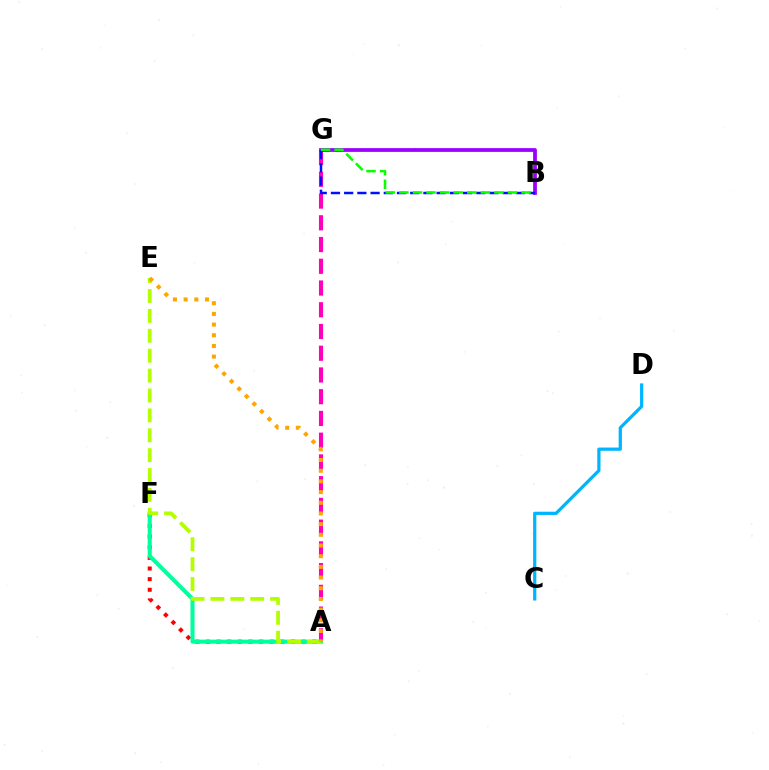{('A', 'G'): [{'color': '#ff00bd', 'line_style': 'dashed', 'thickness': 2.95}], ('A', 'F'): [{'color': '#ff0000', 'line_style': 'dotted', 'thickness': 2.89}, {'color': '#00ff9d', 'line_style': 'solid', 'thickness': 2.92}], ('B', 'G'): [{'color': '#9b00ff', 'line_style': 'solid', 'thickness': 2.71}, {'color': '#0010ff', 'line_style': 'dashed', 'thickness': 1.79}, {'color': '#08ff00', 'line_style': 'dashed', 'thickness': 1.84}], ('A', 'E'): [{'color': '#b3ff00', 'line_style': 'dashed', 'thickness': 2.7}, {'color': '#ffa500', 'line_style': 'dotted', 'thickness': 2.9}], ('C', 'D'): [{'color': '#00b5ff', 'line_style': 'solid', 'thickness': 2.33}]}